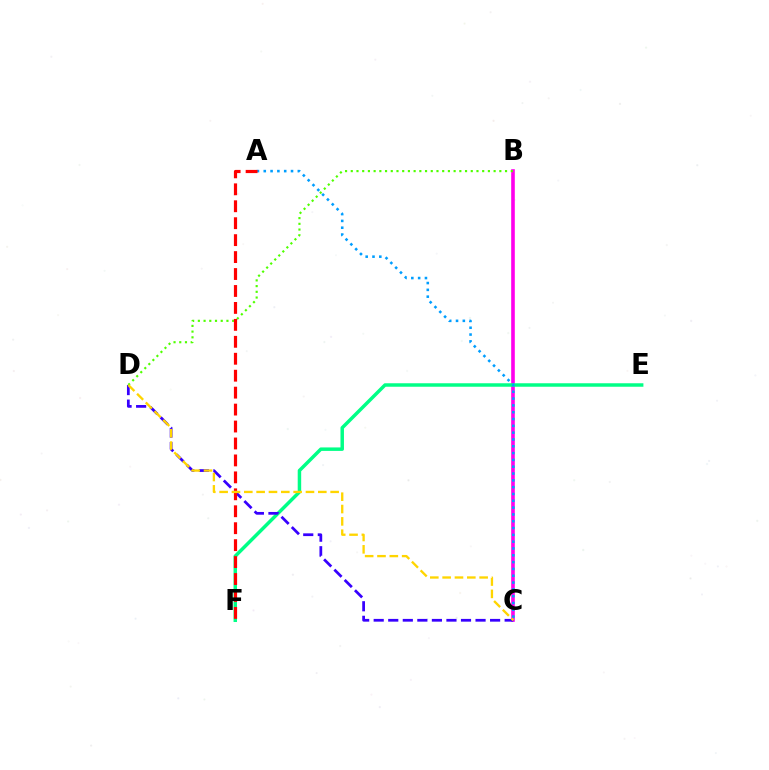{('B', 'C'): [{'color': '#ff00ed', 'line_style': 'solid', 'thickness': 2.61}], ('E', 'F'): [{'color': '#00ff86', 'line_style': 'solid', 'thickness': 2.5}], ('C', 'D'): [{'color': '#3700ff', 'line_style': 'dashed', 'thickness': 1.98}, {'color': '#ffd500', 'line_style': 'dashed', 'thickness': 1.68}], ('A', 'C'): [{'color': '#009eff', 'line_style': 'dotted', 'thickness': 1.85}], ('B', 'D'): [{'color': '#4fff00', 'line_style': 'dotted', 'thickness': 1.55}], ('A', 'F'): [{'color': '#ff0000', 'line_style': 'dashed', 'thickness': 2.3}]}